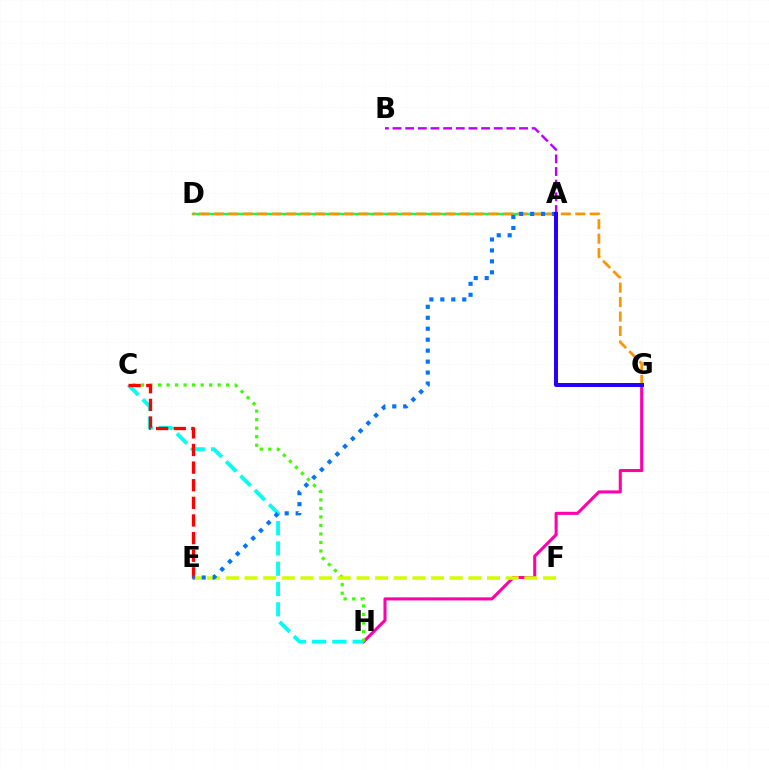{('A', 'D'): [{'color': '#00ff5c', 'line_style': 'solid', 'thickness': 1.79}], ('G', 'H'): [{'color': '#ff00ac', 'line_style': 'solid', 'thickness': 2.2}], ('C', 'H'): [{'color': '#00fff6', 'line_style': 'dashed', 'thickness': 2.76}, {'color': '#3dff00', 'line_style': 'dotted', 'thickness': 2.32}], ('E', 'F'): [{'color': '#d1ff00', 'line_style': 'dashed', 'thickness': 2.53}], ('C', 'E'): [{'color': '#ff0000', 'line_style': 'dashed', 'thickness': 2.39}], ('A', 'B'): [{'color': '#b900ff', 'line_style': 'dashed', 'thickness': 1.72}], ('D', 'G'): [{'color': '#ff9400', 'line_style': 'dashed', 'thickness': 1.96}], ('A', 'E'): [{'color': '#0074ff', 'line_style': 'dotted', 'thickness': 2.98}], ('A', 'G'): [{'color': '#2500ff', 'line_style': 'solid', 'thickness': 2.88}]}